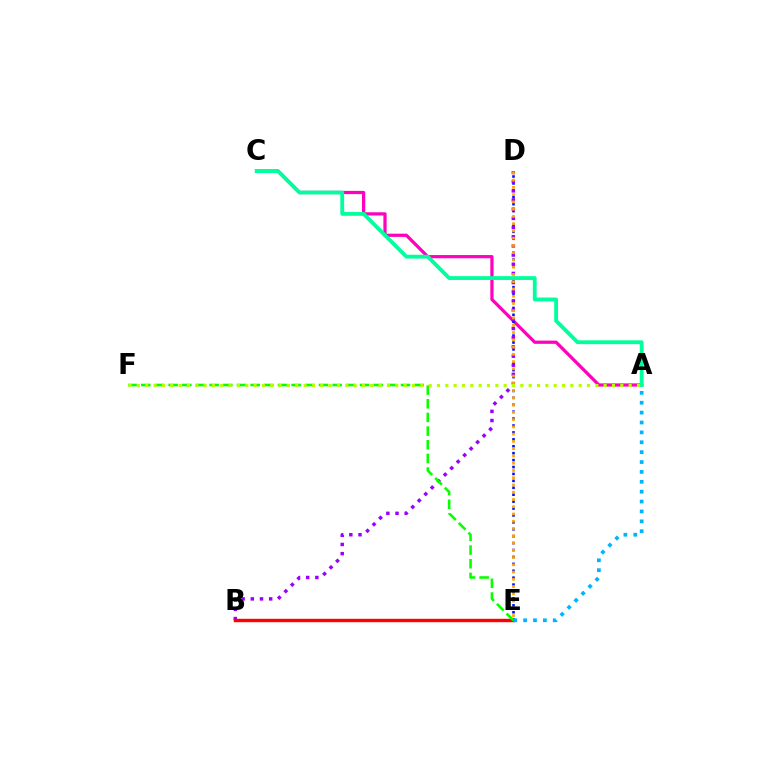{('A', 'C'): [{'color': '#ff00bd', 'line_style': 'solid', 'thickness': 2.32}, {'color': '#00ff9d', 'line_style': 'solid', 'thickness': 2.75}], ('D', 'E'): [{'color': '#0010ff', 'line_style': 'dotted', 'thickness': 1.88}, {'color': '#ffa500', 'line_style': 'dotted', 'thickness': 1.97}], ('B', 'D'): [{'color': '#9b00ff', 'line_style': 'dotted', 'thickness': 2.49}], ('B', 'E'): [{'color': '#ff0000', 'line_style': 'solid', 'thickness': 2.46}], ('A', 'E'): [{'color': '#00b5ff', 'line_style': 'dotted', 'thickness': 2.69}], ('E', 'F'): [{'color': '#08ff00', 'line_style': 'dashed', 'thickness': 1.86}], ('A', 'F'): [{'color': '#b3ff00', 'line_style': 'dotted', 'thickness': 2.26}]}